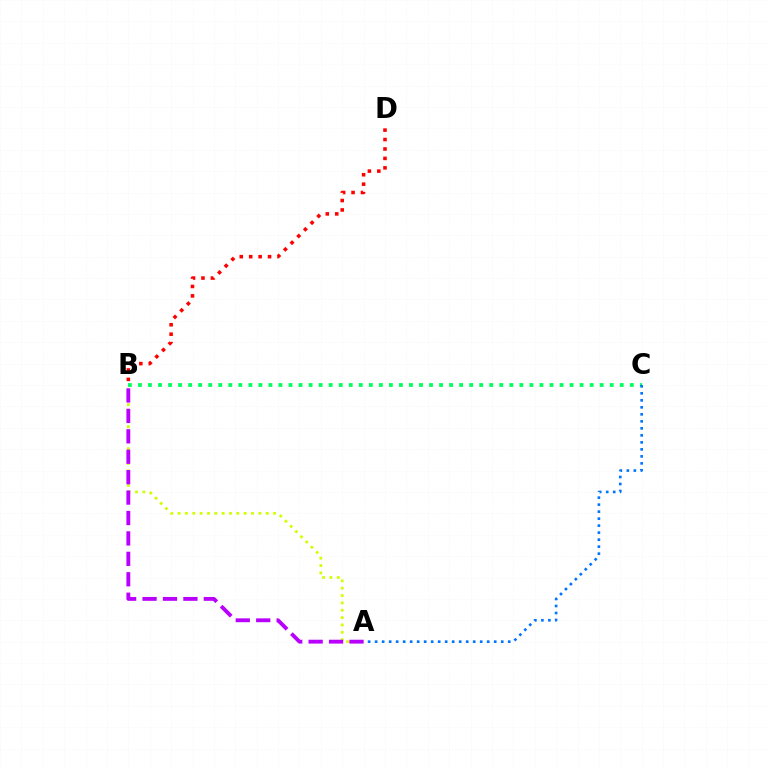{('B', 'C'): [{'color': '#00ff5c', 'line_style': 'dotted', 'thickness': 2.73}], ('A', 'B'): [{'color': '#d1ff00', 'line_style': 'dotted', 'thickness': 2.0}, {'color': '#b900ff', 'line_style': 'dashed', 'thickness': 2.77}], ('A', 'C'): [{'color': '#0074ff', 'line_style': 'dotted', 'thickness': 1.9}], ('B', 'D'): [{'color': '#ff0000', 'line_style': 'dotted', 'thickness': 2.56}]}